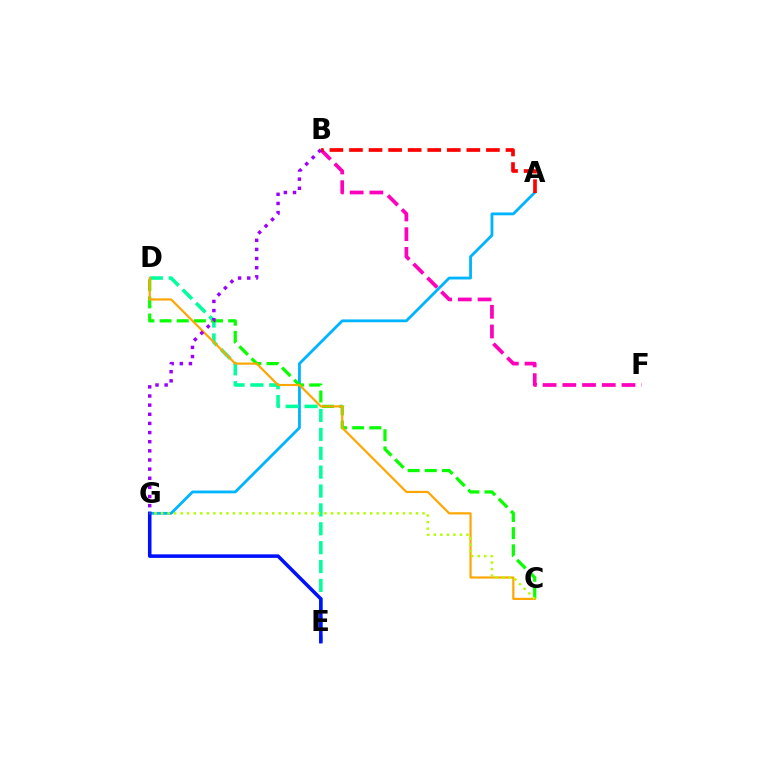{('B', 'F'): [{'color': '#ff00bd', 'line_style': 'dashed', 'thickness': 2.68}], ('A', 'G'): [{'color': '#00b5ff', 'line_style': 'solid', 'thickness': 2.03}], ('D', 'E'): [{'color': '#00ff9d', 'line_style': 'dashed', 'thickness': 2.57}], ('A', 'B'): [{'color': '#ff0000', 'line_style': 'dashed', 'thickness': 2.66}], ('E', 'G'): [{'color': '#0010ff', 'line_style': 'solid', 'thickness': 2.55}], ('C', 'D'): [{'color': '#08ff00', 'line_style': 'dashed', 'thickness': 2.33}, {'color': '#ffa500', 'line_style': 'solid', 'thickness': 1.56}], ('C', 'G'): [{'color': '#b3ff00', 'line_style': 'dotted', 'thickness': 1.78}], ('B', 'G'): [{'color': '#9b00ff', 'line_style': 'dotted', 'thickness': 2.48}]}